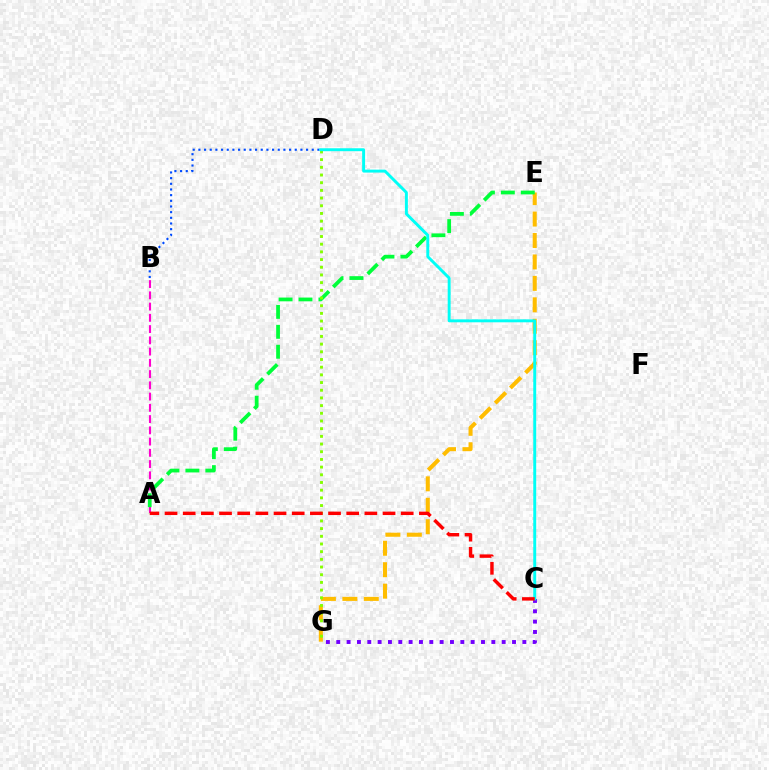{('A', 'B'): [{'color': '#ff00cf', 'line_style': 'dashed', 'thickness': 1.53}], ('E', 'G'): [{'color': '#ffbd00', 'line_style': 'dashed', 'thickness': 2.91}], ('B', 'D'): [{'color': '#004bff', 'line_style': 'dotted', 'thickness': 1.54}], ('A', 'E'): [{'color': '#00ff39', 'line_style': 'dashed', 'thickness': 2.71}], ('D', 'G'): [{'color': '#84ff00', 'line_style': 'dotted', 'thickness': 2.09}], ('C', 'G'): [{'color': '#7200ff', 'line_style': 'dotted', 'thickness': 2.81}], ('C', 'D'): [{'color': '#00fff6', 'line_style': 'solid', 'thickness': 2.11}], ('A', 'C'): [{'color': '#ff0000', 'line_style': 'dashed', 'thickness': 2.47}]}